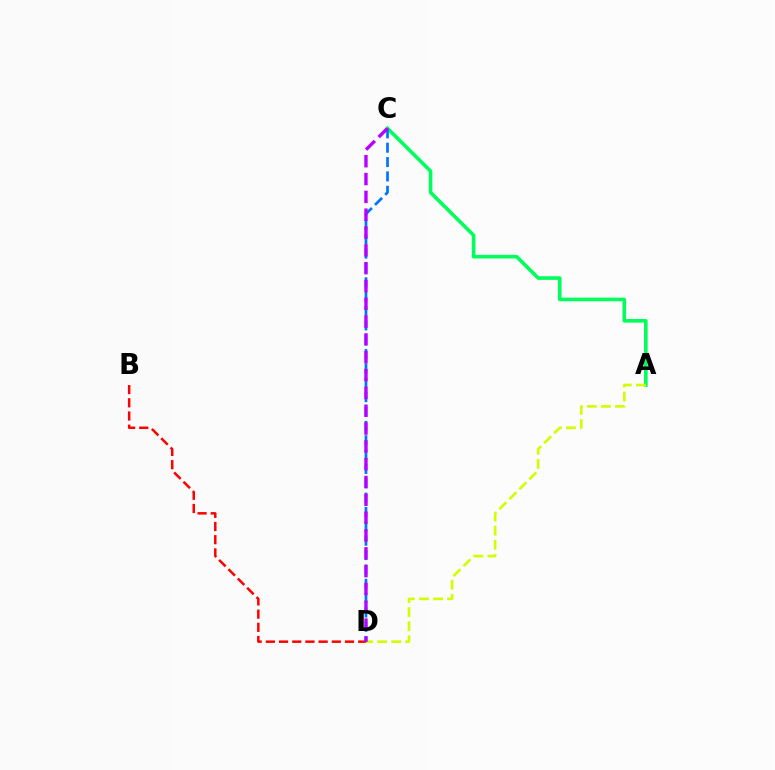{('A', 'C'): [{'color': '#00ff5c', 'line_style': 'solid', 'thickness': 2.61}], ('B', 'D'): [{'color': '#ff0000', 'line_style': 'dashed', 'thickness': 1.79}], ('A', 'D'): [{'color': '#d1ff00', 'line_style': 'dashed', 'thickness': 1.91}], ('C', 'D'): [{'color': '#0074ff', 'line_style': 'dashed', 'thickness': 1.95}, {'color': '#b900ff', 'line_style': 'dashed', 'thickness': 2.42}]}